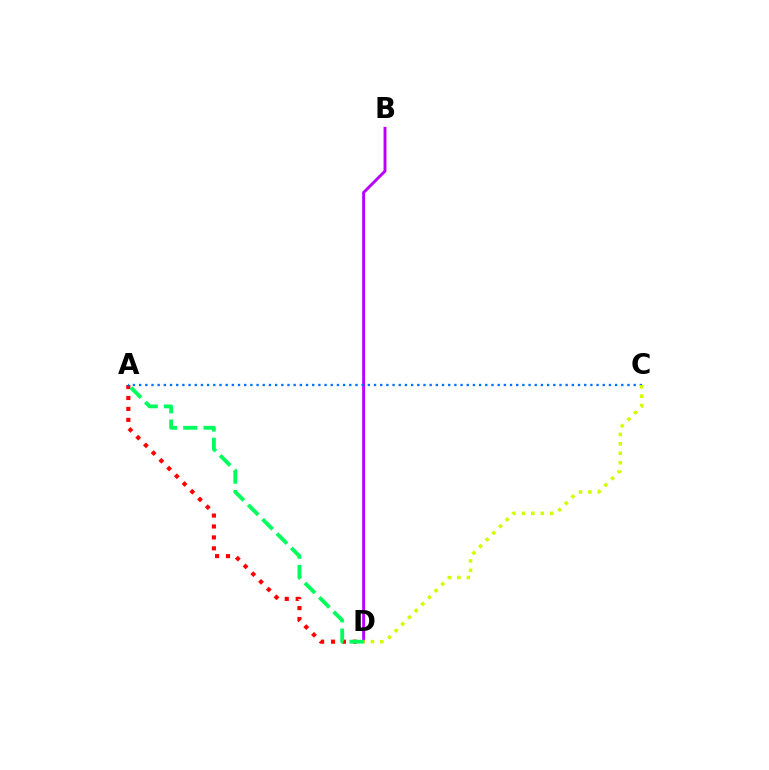{('B', 'D'): [{'color': '#b900ff', 'line_style': 'solid', 'thickness': 2.09}], ('A', 'D'): [{'color': '#ff0000', 'line_style': 'dotted', 'thickness': 2.97}, {'color': '#00ff5c', 'line_style': 'dashed', 'thickness': 2.76}], ('A', 'C'): [{'color': '#0074ff', 'line_style': 'dotted', 'thickness': 1.68}], ('C', 'D'): [{'color': '#d1ff00', 'line_style': 'dotted', 'thickness': 2.56}]}